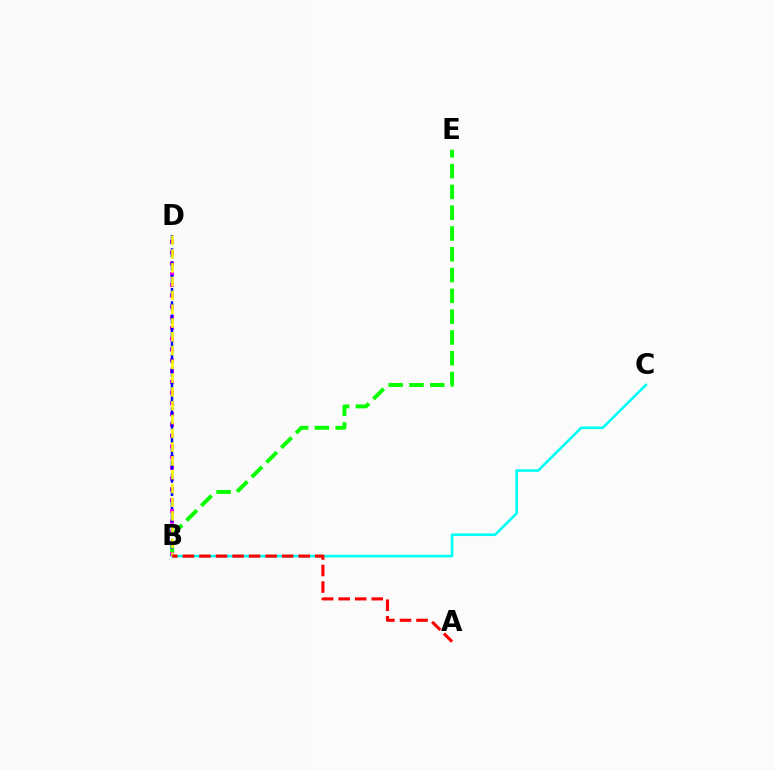{('B', 'E'): [{'color': '#08ff00', 'line_style': 'dashed', 'thickness': 2.82}], ('B', 'C'): [{'color': '#00fff6', 'line_style': 'solid', 'thickness': 1.88}], ('B', 'D'): [{'color': '#ee00ff', 'line_style': 'dotted', 'thickness': 2.92}, {'color': '#0010ff', 'line_style': 'dashed', 'thickness': 1.8}, {'color': '#fcf500', 'line_style': 'dashed', 'thickness': 1.87}], ('A', 'B'): [{'color': '#ff0000', 'line_style': 'dashed', 'thickness': 2.25}]}